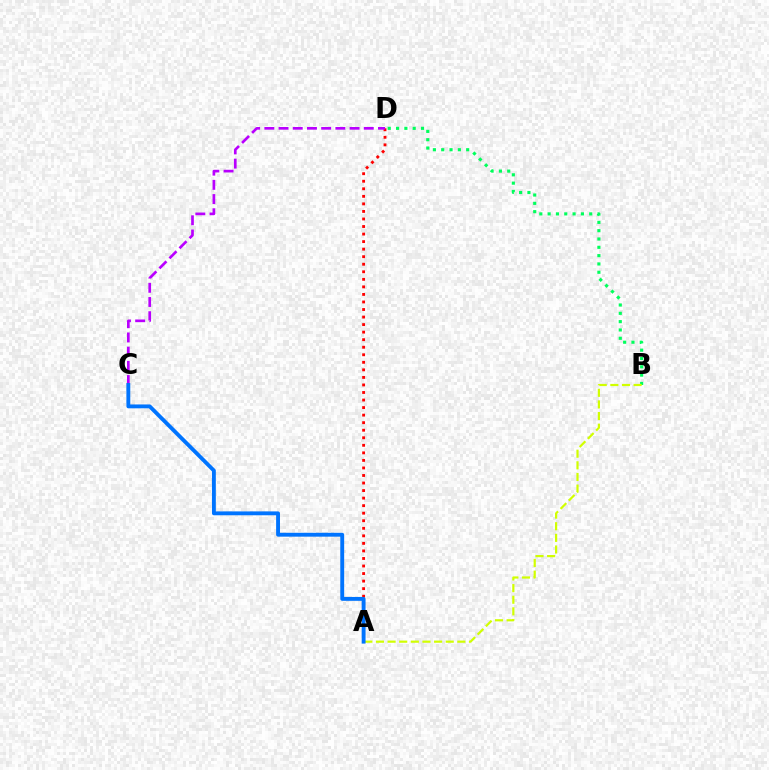{('A', 'D'): [{'color': '#ff0000', 'line_style': 'dotted', 'thickness': 2.05}], ('B', 'D'): [{'color': '#00ff5c', 'line_style': 'dotted', 'thickness': 2.26}], ('C', 'D'): [{'color': '#b900ff', 'line_style': 'dashed', 'thickness': 1.93}], ('A', 'B'): [{'color': '#d1ff00', 'line_style': 'dashed', 'thickness': 1.58}], ('A', 'C'): [{'color': '#0074ff', 'line_style': 'solid', 'thickness': 2.79}]}